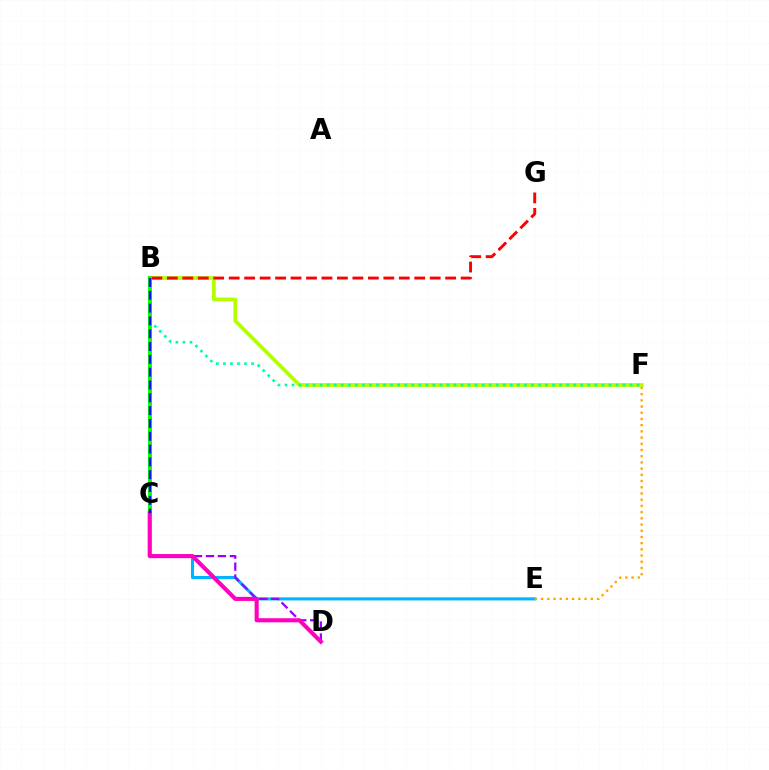{('B', 'F'): [{'color': '#b3ff00', 'line_style': 'solid', 'thickness': 2.71}, {'color': '#00ff9d', 'line_style': 'dotted', 'thickness': 1.91}], ('B', 'G'): [{'color': '#ff0000', 'line_style': 'dashed', 'thickness': 2.1}], ('C', 'E'): [{'color': '#00b5ff', 'line_style': 'solid', 'thickness': 2.22}], ('C', 'D'): [{'color': '#9b00ff', 'line_style': 'dashed', 'thickness': 1.62}, {'color': '#ff00bd', 'line_style': 'solid', 'thickness': 2.95}], ('B', 'C'): [{'color': '#08ff00', 'line_style': 'solid', 'thickness': 2.85}, {'color': '#0010ff', 'line_style': 'dashed', 'thickness': 1.74}], ('E', 'F'): [{'color': '#ffa500', 'line_style': 'dotted', 'thickness': 1.69}]}